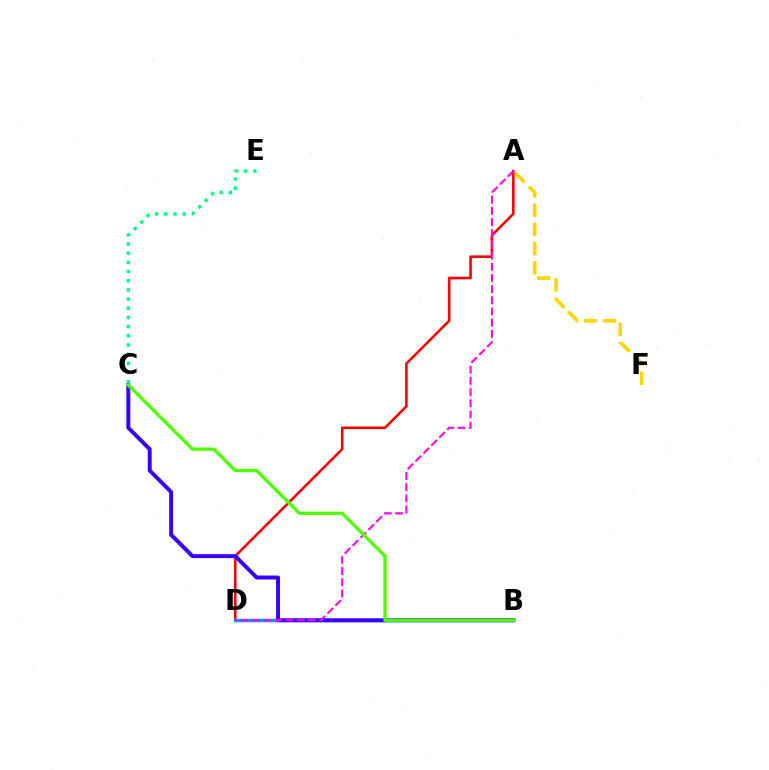{('A', 'D'): [{'color': '#ff0000', 'line_style': 'solid', 'thickness': 1.87}, {'color': '#ff00ed', 'line_style': 'dashed', 'thickness': 1.52}], ('A', 'F'): [{'color': '#ffd500', 'line_style': 'dashed', 'thickness': 2.61}], ('B', 'D'): [{'color': '#009eff', 'line_style': 'solid', 'thickness': 2.48}], ('B', 'C'): [{'color': '#3700ff', 'line_style': 'solid', 'thickness': 2.83}, {'color': '#4fff00', 'line_style': 'solid', 'thickness': 2.39}], ('C', 'E'): [{'color': '#00ff86', 'line_style': 'dotted', 'thickness': 2.49}]}